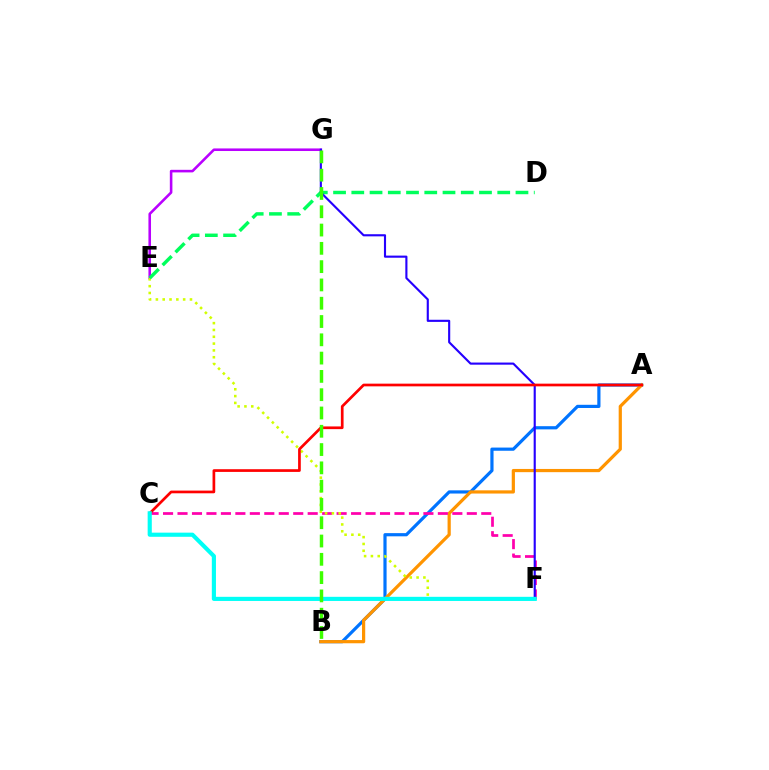{('E', 'G'): [{'color': '#b900ff', 'line_style': 'solid', 'thickness': 1.86}], ('A', 'B'): [{'color': '#0074ff', 'line_style': 'solid', 'thickness': 2.3}, {'color': '#ff9400', 'line_style': 'solid', 'thickness': 2.31}], ('C', 'F'): [{'color': '#ff00ac', 'line_style': 'dashed', 'thickness': 1.96}, {'color': '#00fff6', 'line_style': 'solid', 'thickness': 2.98}], ('E', 'F'): [{'color': '#d1ff00', 'line_style': 'dotted', 'thickness': 1.85}], ('D', 'E'): [{'color': '#00ff5c', 'line_style': 'dashed', 'thickness': 2.48}], ('F', 'G'): [{'color': '#2500ff', 'line_style': 'solid', 'thickness': 1.53}], ('A', 'C'): [{'color': '#ff0000', 'line_style': 'solid', 'thickness': 1.94}], ('B', 'G'): [{'color': '#3dff00', 'line_style': 'dashed', 'thickness': 2.48}]}